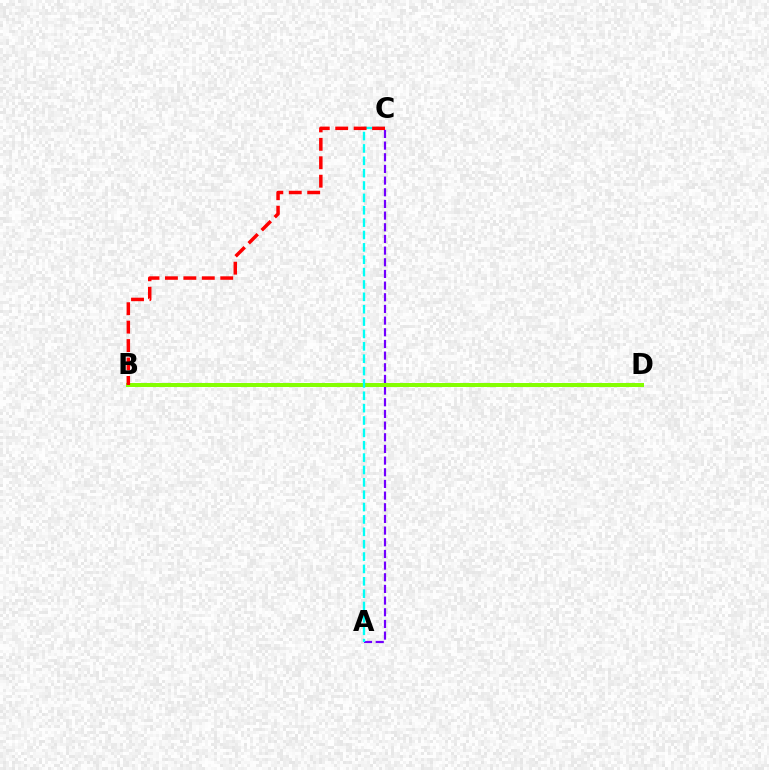{('A', 'C'): [{'color': '#7200ff', 'line_style': 'dashed', 'thickness': 1.58}, {'color': '#00fff6', 'line_style': 'dashed', 'thickness': 1.68}], ('B', 'D'): [{'color': '#84ff00', 'line_style': 'solid', 'thickness': 2.87}], ('B', 'C'): [{'color': '#ff0000', 'line_style': 'dashed', 'thickness': 2.5}]}